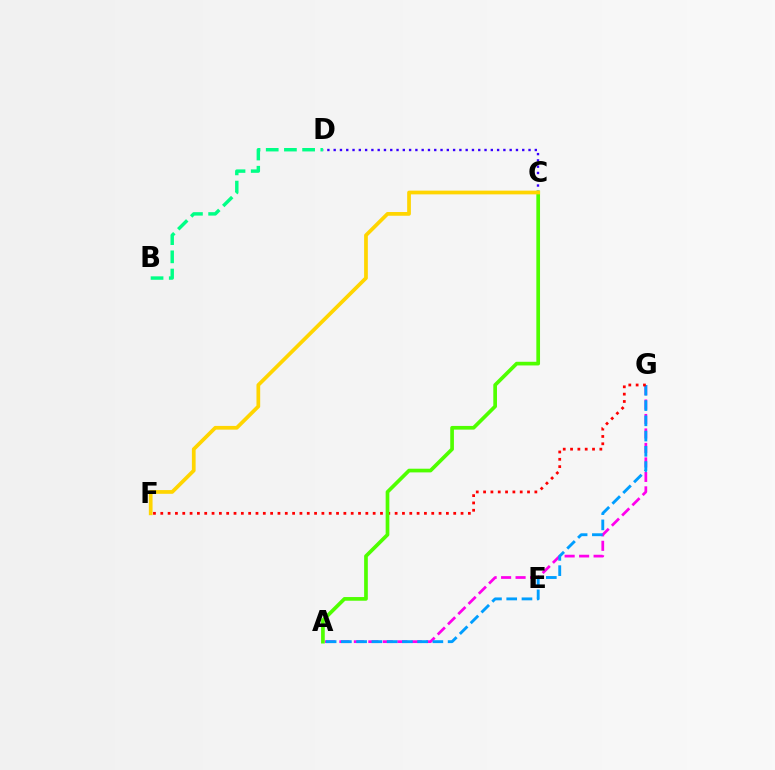{('A', 'G'): [{'color': '#ff00ed', 'line_style': 'dashed', 'thickness': 1.97}, {'color': '#009eff', 'line_style': 'dashed', 'thickness': 2.07}], ('B', 'D'): [{'color': '#00ff86', 'line_style': 'dashed', 'thickness': 2.47}], ('C', 'D'): [{'color': '#3700ff', 'line_style': 'dotted', 'thickness': 1.71}], ('F', 'G'): [{'color': '#ff0000', 'line_style': 'dotted', 'thickness': 1.99}], ('A', 'C'): [{'color': '#4fff00', 'line_style': 'solid', 'thickness': 2.65}], ('C', 'F'): [{'color': '#ffd500', 'line_style': 'solid', 'thickness': 2.68}]}